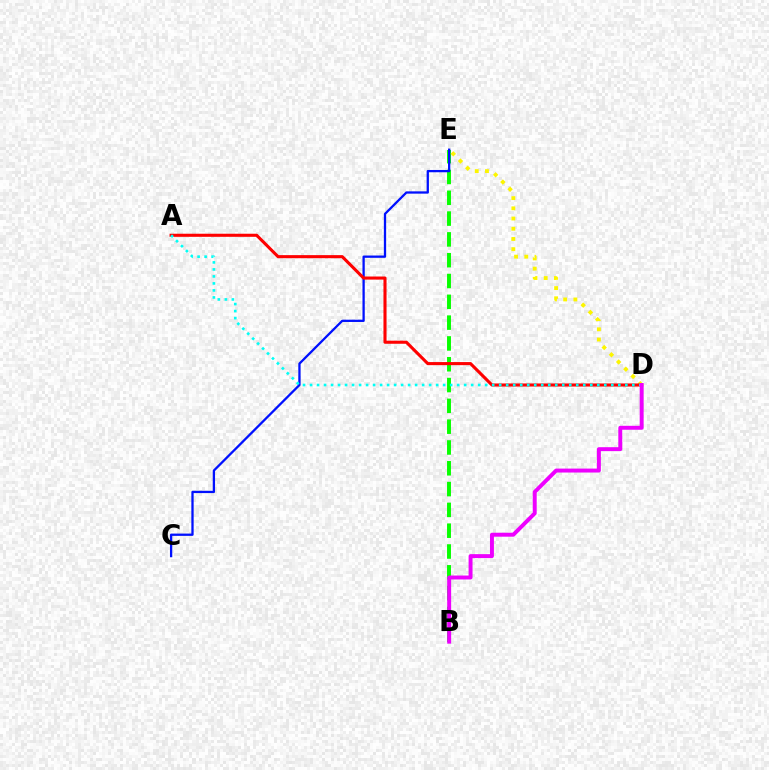{('B', 'E'): [{'color': '#08ff00', 'line_style': 'dashed', 'thickness': 2.83}], ('C', 'E'): [{'color': '#0010ff', 'line_style': 'solid', 'thickness': 1.65}], ('D', 'E'): [{'color': '#fcf500', 'line_style': 'dotted', 'thickness': 2.77}], ('A', 'D'): [{'color': '#ff0000', 'line_style': 'solid', 'thickness': 2.22}, {'color': '#00fff6', 'line_style': 'dotted', 'thickness': 1.9}], ('B', 'D'): [{'color': '#ee00ff', 'line_style': 'solid', 'thickness': 2.84}]}